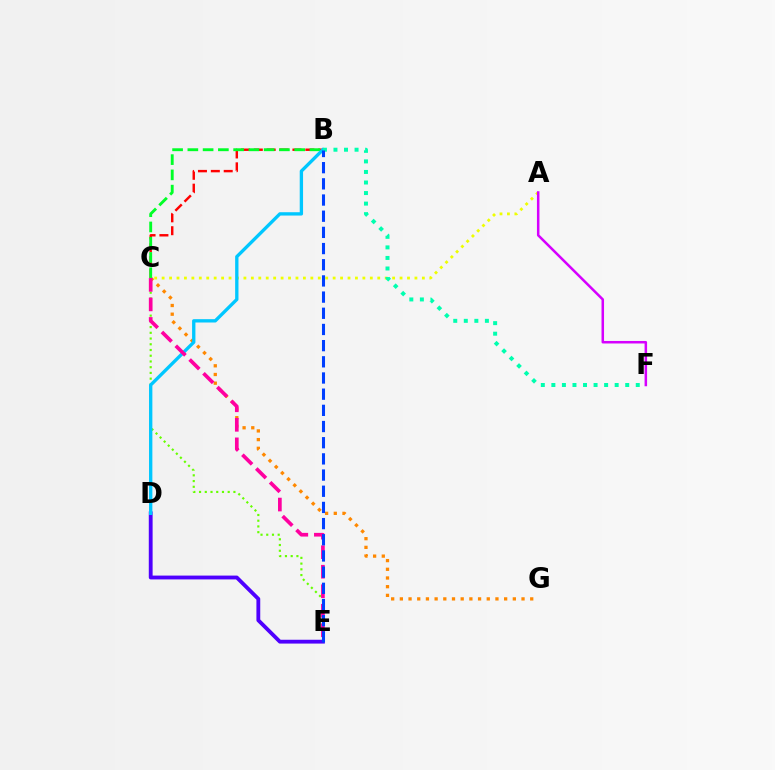{('A', 'C'): [{'color': '#eeff00', 'line_style': 'dotted', 'thickness': 2.02}], ('C', 'E'): [{'color': '#66ff00', 'line_style': 'dotted', 'thickness': 1.56}, {'color': '#ff00a0', 'line_style': 'dashed', 'thickness': 2.65}], ('D', 'E'): [{'color': '#4f00ff', 'line_style': 'solid', 'thickness': 2.75}], ('C', 'G'): [{'color': '#ff8800', 'line_style': 'dotted', 'thickness': 2.36}], ('B', 'C'): [{'color': '#ff0000', 'line_style': 'dashed', 'thickness': 1.75}, {'color': '#00ff27', 'line_style': 'dashed', 'thickness': 2.07}], ('A', 'F'): [{'color': '#d600ff', 'line_style': 'solid', 'thickness': 1.81}], ('B', 'D'): [{'color': '#00c7ff', 'line_style': 'solid', 'thickness': 2.4}], ('B', 'F'): [{'color': '#00ffaf', 'line_style': 'dotted', 'thickness': 2.87}], ('B', 'E'): [{'color': '#003fff', 'line_style': 'dashed', 'thickness': 2.2}]}